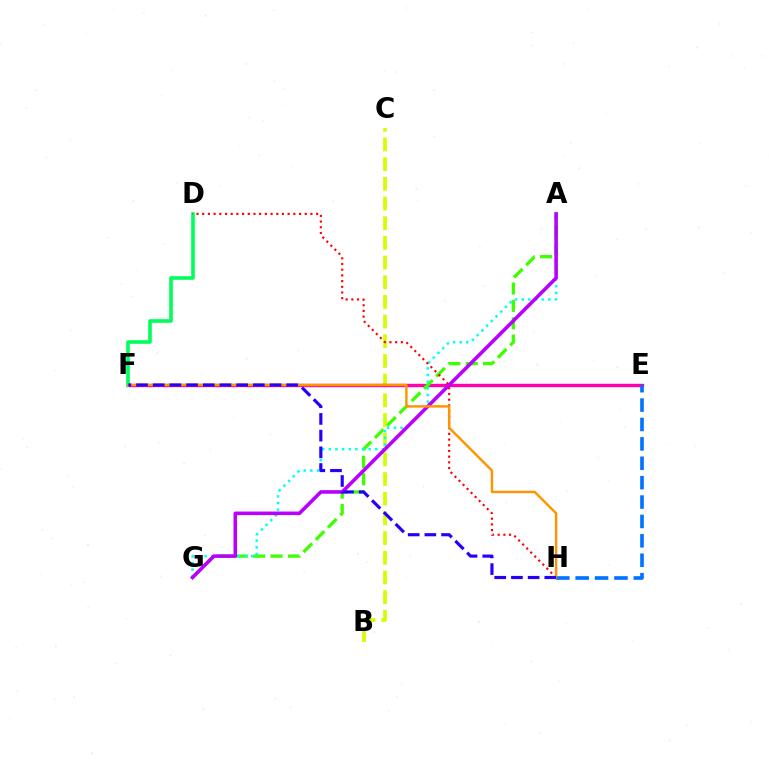{('B', 'C'): [{'color': '#d1ff00', 'line_style': 'dashed', 'thickness': 2.67}], ('E', 'F'): [{'color': '#ff00ac', 'line_style': 'solid', 'thickness': 2.43}], ('A', 'G'): [{'color': '#3dff00', 'line_style': 'dashed', 'thickness': 2.36}, {'color': '#00fff6', 'line_style': 'dotted', 'thickness': 1.81}, {'color': '#b900ff', 'line_style': 'solid', 'thickness': 2.58}], ('D', 'F'): [{'color': '#00ff5c', 'line_style': 'solid', 'thickness': 2.6}], ('D', 'H'): [{'color': '#ff0000', 'line_style': 'dotted', 'thickness': 1.55}], ('E', 'H'): [{'color': '#0074ff', 'line_style': 'dashed', 'thickness': 2.63}], ('F', 'H'): [{'color': '#ff9400', 'line_style': 'solid', 'thickness': 1.75}, {'color': '#2500ff', 'line_style': 'dashed', 'thickness': 2.27}]}